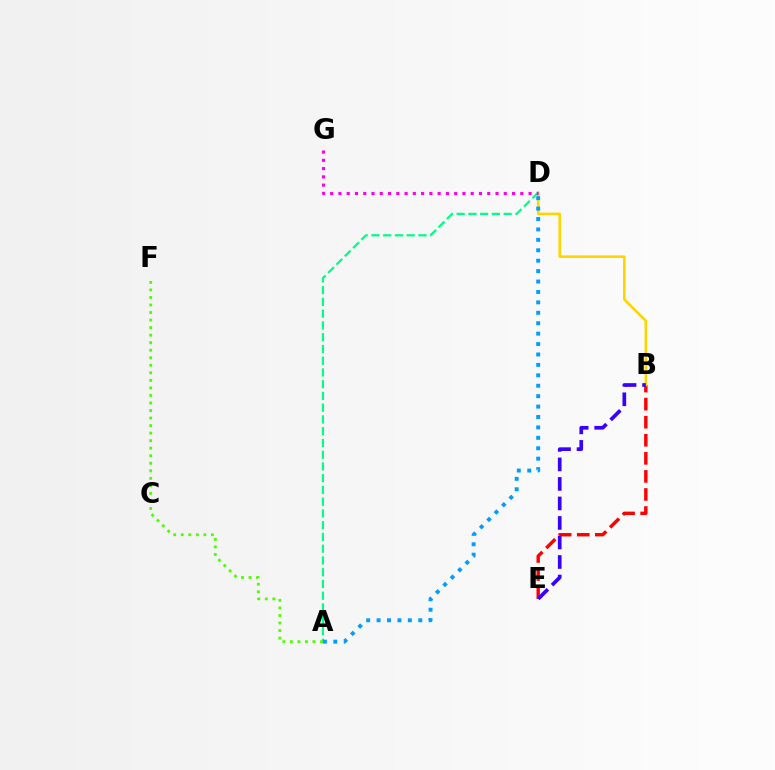{('B', 'E'): [{'color': '#ff0000', 'line_style': 'dashed', 'thickness': 2.45}, {'color': '#3700ff', 'line_style': 'dashed', 'thickness': 2.65}], ('B', 'D'): [{'color': '#ffd500', 'line_style': 'solid', 'thickness': 1.87}], ('A', 'D'): [{'color': '#00ff86', 'line_style': 'dashed', 'thickness': 1.6}, {'color': '#009eff', 'line_style': 'dotted', 'thickness': 2.83}], ('A', 'F'): [{'color': '#4fff00', 'line_style': 'dotted', 'thickness': 2.05}], ('D', 'G'): [{'color': '#ff00ed', 'line_style': 'dotted', 'thickness': 2.25}]}